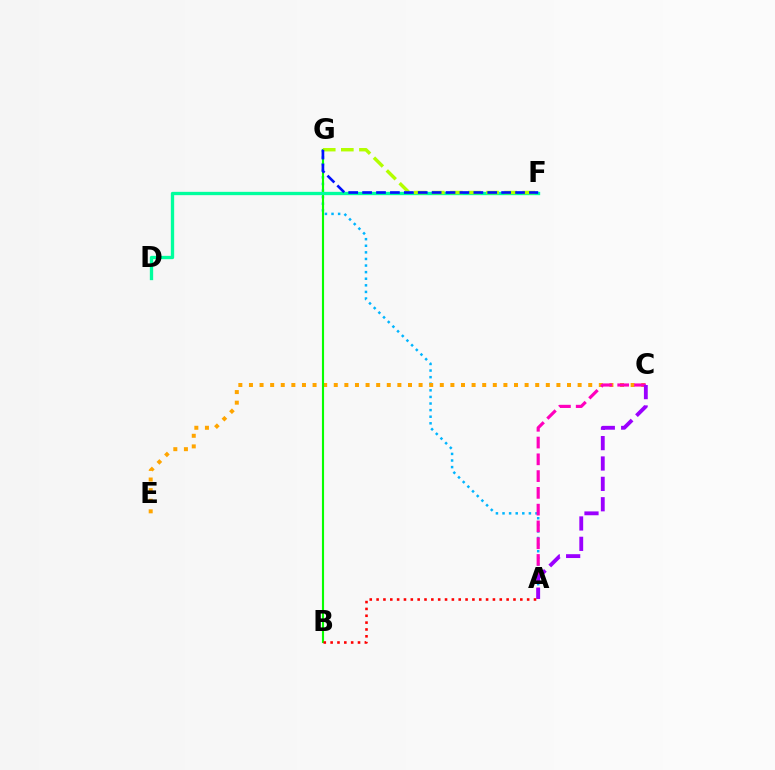{('A', 'G'): [{'color': '#00b5ff', 'line_style': 'dotted', 'thickness': 1.79}], ('C', 'E'): [{'color': '#ffa500', 'line_style': 'dotted', 'thickness': 2.88}], ('A', 'C'): [{'color': '#ff00bd', 'line_style': 'dashed', 'thickness': 2.28}, {'color': '#9b00ff', 'line_style': 'dashed', 'thickness': 2.77}], ('B', 'G'): [{'color': '#08ff00', 'line_style': 'solid', 'thickness': 1.54}], ('D', 'F'): [{'color': '#00ff9d', 'line_style': 'solid', 'thickness': 2.39}], ('F', 'G'): [{'color': '#b3ff00', 'line_style': 'dashed', 'thickness': 2.46}, {'color': '#0010ff', 'line_style': 'dashed', 'thickness': 1.89}], ('A', 'B'): [{'color': '#ff0000', 'line_style': 'dotted', 'thickness': 1.86}]}